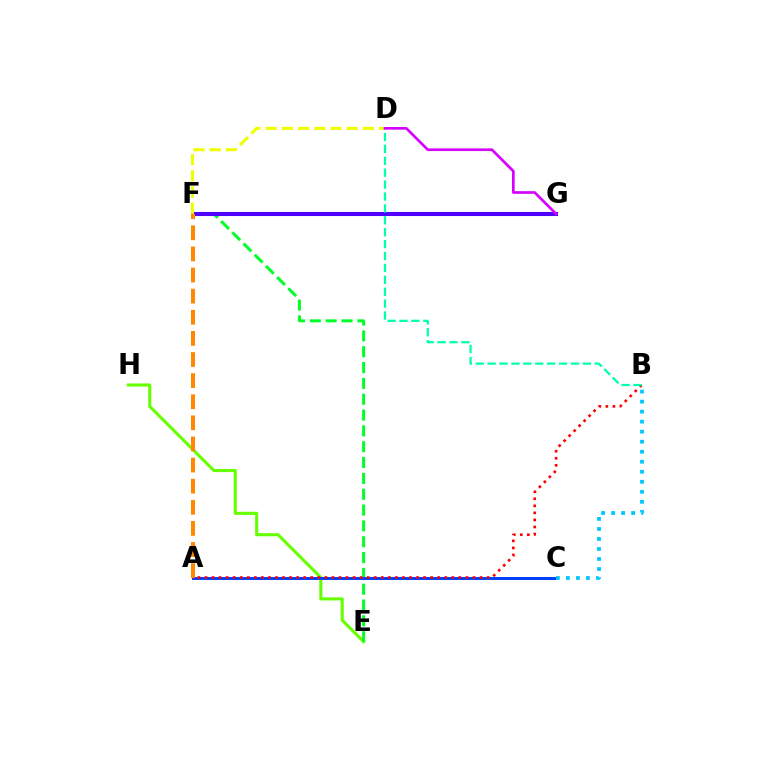{('A', 'C'): [{'color': '#ff00a0', 'line_style': 'dotted', 'thickness': 1.82}, {'color': '#003fff', 'line_style': 'solid', 'thickness': 2.12}], ('E', 'H'): [{'color': '#66ff00', 'line_style': 'solid', 'thickness': 2.22}], ('E', 'F'): [{'color': '#00ff27', 'line_style': 'dashed', 'thickness': 2.15}], ('F', 'G'): [{'color': '#4f00ff', 'line_style': 'solid', 'thickness': 2.93}], ('A', 'B'): [{'color': '#ff0000', 'line_style': 'dotted', 'thickness': 1.92}], ('D', 'F'): [{'color': '#eeff00', 'line_style': 'dashed', 'thickness': 2.2}], ('B', 'D'): [{'color': '#00ffaf', 'line_style': 'dashed', 'thickness': 1.62}], ('A', 'F'): [{'color': '#ff8800', 'line_style': 'dashed', 'thickness': 2.87}], ('B', 'C'): [{'color': '#00c7ff', 'line_style': 'dotted', 'thickness': 2.72}], ('D', 'G'): [{'color': '#d600ff', 'line_style': 'solid', 'thickness': 1.92}]}